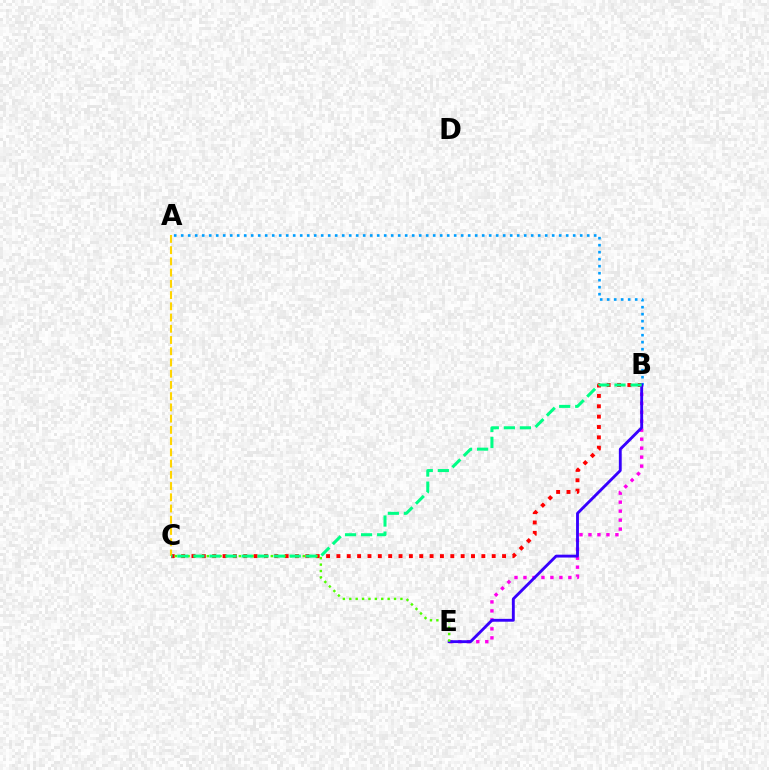{('B', 'C'): [{'color': '#ff0000', 'line_style': 'dotted', 'thickness': 2.81}, {'color': '#00ff86', 'line_style': 'dashed', 'thickness': 2.18}], ('B', 'E'): [{'color': '#ff00ed', 'line_style': 'dotted', 'thickness': 2.44}, {'color': '#3700ff', 'line_style': 'solid', 'thickness': 2.06}], ('A', 'C'): [{'color': '#ffd500', 'line_style': 'dashed', 'thickness': 1.53}], ('A', 'B'): [{'color': '#009eff', 'line_style': 'dotted', 'thickness': 1.9}], ('C', 'E'): [{'color': '#4fff00', 'line_style': 'dotted', 'thickness': 1.74}]}